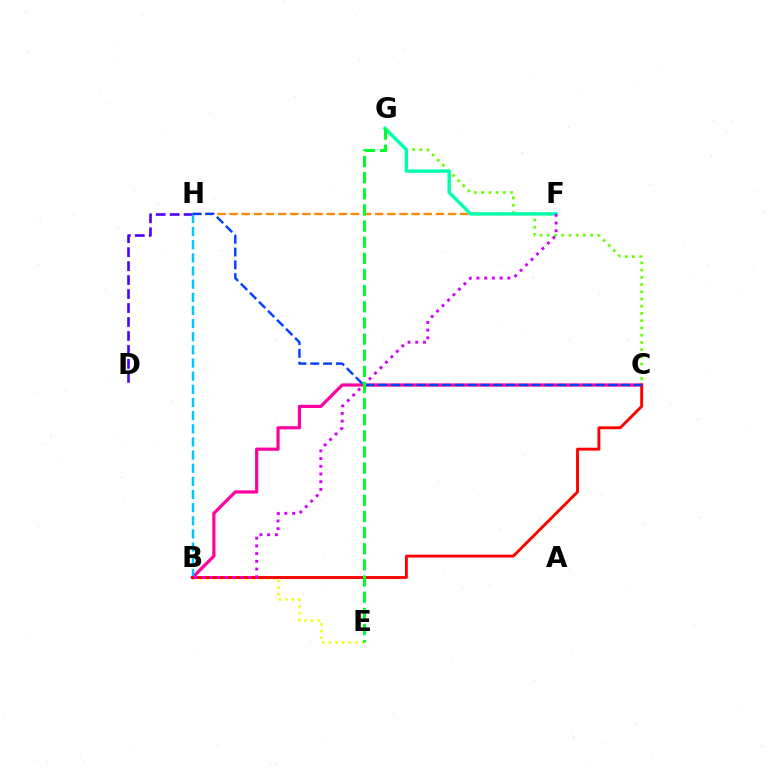{('F', 'H'): [{'color': '#ff8800', 'line_style': 'dashed', 'thickness': 1.65}], ('B', 'C'): [{'color': '#ff00a0', 'line_style': 'solid', 'thickness': 2.29}, {'color': '#ff0000', 'line_style': 'solid', 'thickness': 2.08}], ('D', 'H'): [{'color': '#4f00ff', 'line_style': 'dashed', 'thickness': 1.9}], ('C', 'G'): [{'color': '#66ff00', 'line_style': 'dotted', 'thickness': 1.96}], ('B', 'E'): [{'color': '#eeff00', 'line_style': 'dotted', 'thickness': 1.81}], ('F', 'G'): [{'color': '#00ffaf', 'line_style': 'solid', 'thickness': 2.45}], ('B', 'H'): [{'color': '#00c7ff', 'line_style': 'dashed', 'thickness': 1.79}], ('C', 'H'): [{'color': '#003fff', 'line_style': 'dashed', 'thickness': 1.74}], ('B', 'F'): [{'color': '#d600ff', 'line_style': 'dotted', 'thickness': 2.1}], ('E', 'G'): [{'color': '#00ff27', 'line_style': 'dashed', 'thickness': 2.19}]}